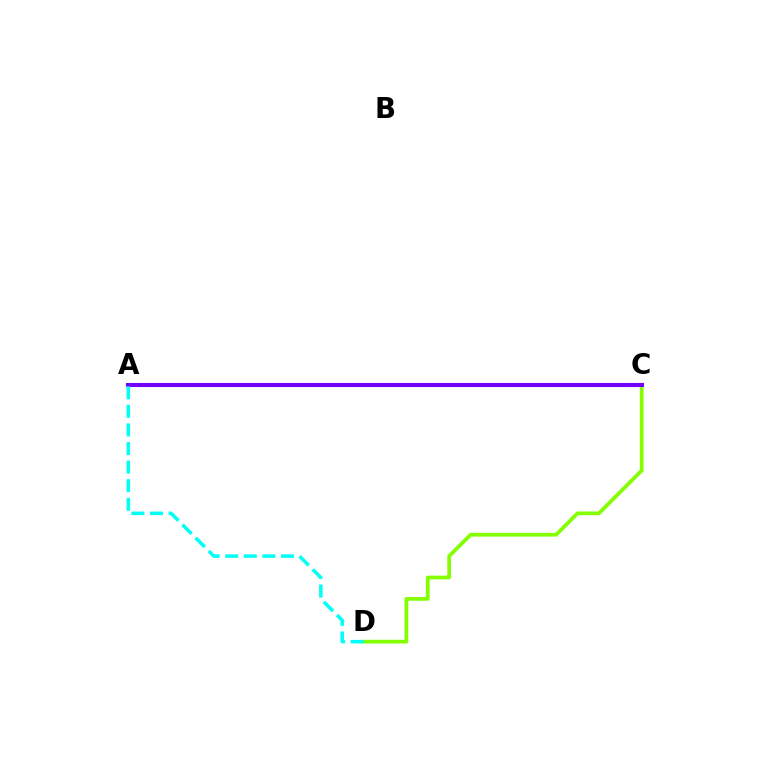{('A', 'C'): [{'color': '#ff0000', 'line_style': 'dashed', 'thickness': 2.13}, {'color': '#7200ff', 'line_style': 'solid', 'thickness': 2.93}], ('C', 'D'): [{'color': '#84ff00', 'line_style': 'solid', 'thickness': 2.68}], ('A', 'D'): [{'color': '#00fff6', 'line_style': 'dashed', 'thickness': 2.53}]}